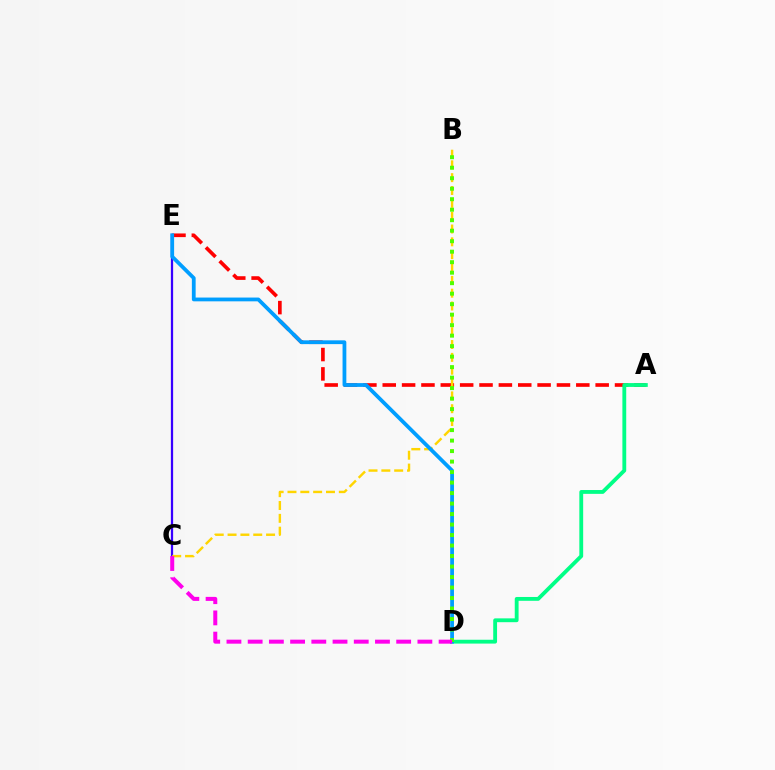{('A', 'E'): [{'color': '#ff0000', 'line_style': 'dashed', 'thickness': 2.63}], ('C', 'E'): [{'color': '#3700ff', 'line_style': 'solid', 'thickness': 1.62}], ('A', 'D'): [{'color': '#00ff86', 'line_style': 'solid', 'thickness': 2.76}], ('B', 'C'): [{'color': '#ffd500', 'line_style': 'dashed', 'thickness': 1.74}], ('D', 'E'): [{'color': '#009eff', 'line_style': 'solid', 'thickness': 2.72}], ('B', 'D'): [{'color': '#4fff00', 'line_style': 'dotted', 'thickness': 2.85}], ('C', 'D'): [{'color': '#ff00ed', 'line_style': 'dashed', 'thickness': 2.88}]}